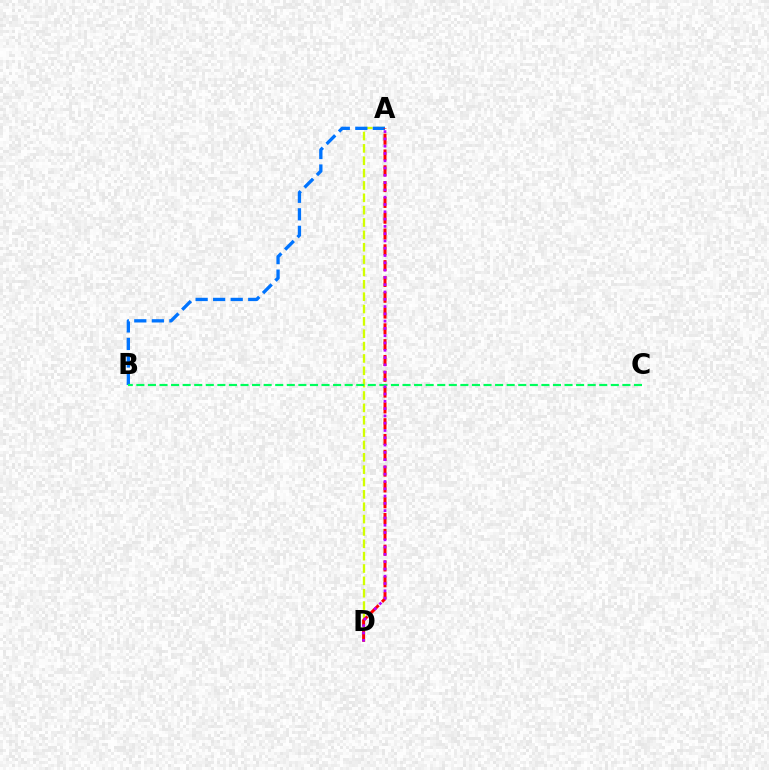{('A', 'D'): [{'color': '#d1ff00', 'line_style': 'dashed', 'thickness': 1.68}, {'color': '#ff0000', 'line_style': 'dashed', 'thickness': 2.15}, {'color': '#b900ff', 'line_style': 'dotted', 'thickness': 1.98}], ('A', 'B'): [{'color': '#0074ff', 'line_style': 'dashed', 'thickness': 2.38}], ('B', 'C'): [{'color': '#00ff5c', 'line_style': 'dashed', 'thickness': 1.57}]}